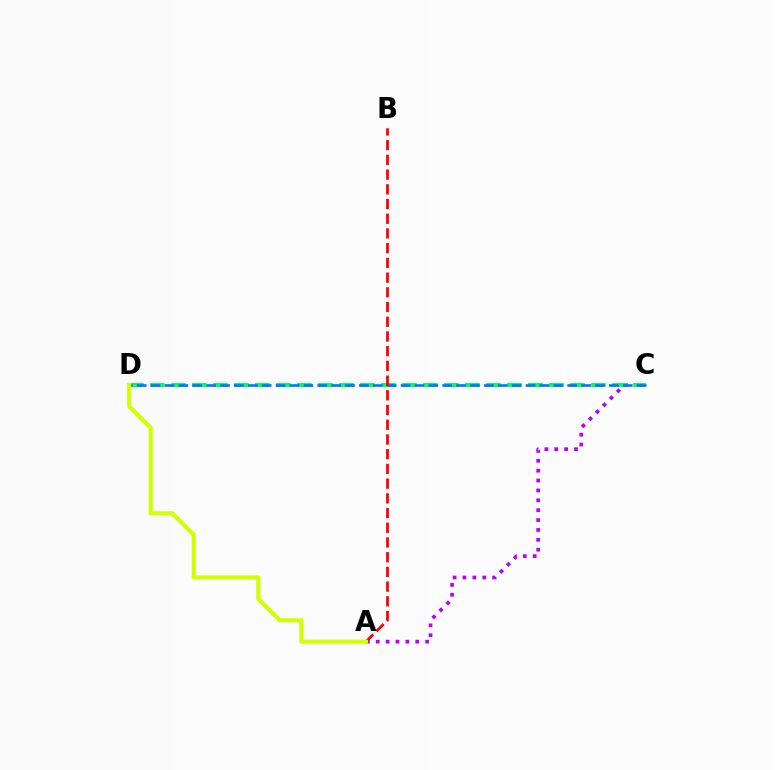{('A', 'C'): [{'color': '#b900ff', 'line_style': 'dotted', 'thickness': 2.68}], ('C', 'D'): [{'color': '#00ff5c', 'line_style': 'dashed', 'thickness': 2.85}, {'color': '#0074ff', 'line_style': 'dashed', 'thickness': 1.89}], ('A', 'B'): [{'color': '#ff0000', 'line_style': 'dashed', 'thickness': 2.0}], ('A', 'D'): [{'color': '#d1ff00', 'line_style': 'solid', 'thickness': 2.95}]}